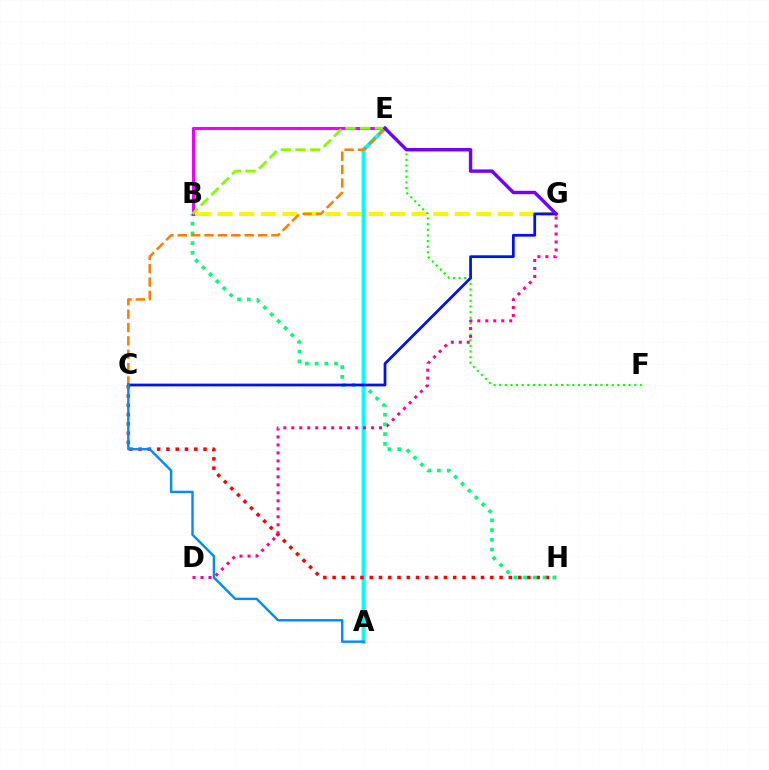{('A', 'E'): [{'color': '#00fff6', 'line_style': 'solid', 'thickness': 2.9}], ('B', 'G'): [{'color': '#fcf500', 'line_style': 'dashed', 'thickness': 2.93}], ('C', 'H'): [{'color': '#ff0000', 'line_style': 'dotted', 'thickness': 2.52}], ('E', 'F'): [{'color': '#08ff00', 'line_style': 'dotted', 'thickness': 1.53}], ('D', 'G'): [{'color': '#ff0094', 'line_style': 'dotted', 'thickness': 2.17}], ('B', 'H'): [{'color': '#00ff74', 'line_style': 'dotted', 'thickness': 2.64}], ('C', 'E'): [{'color': '#ff7c00', 'line_style': 'dashed', 'thickness': 1.82}], ('C', 'G'): [{'color': '#0010ff', 'line_style': 'solid', 'thickness': 1.98}], ('B', 'E'): [{'color': '#ee00ff', 'line_style': 'solid', 'thickness': 2.23}, {'color': '#84ff00', 'line_style': 'dashed', 'thickness': 2.0}], ('E', 'G'): [{'color': '#7200ff', 'line_style': 'solid', 'thickness': 2.45}], ('A', 'C'): [{'color': '#008cff', 'line_style': 'solid', 'thickness': 1.74}]}